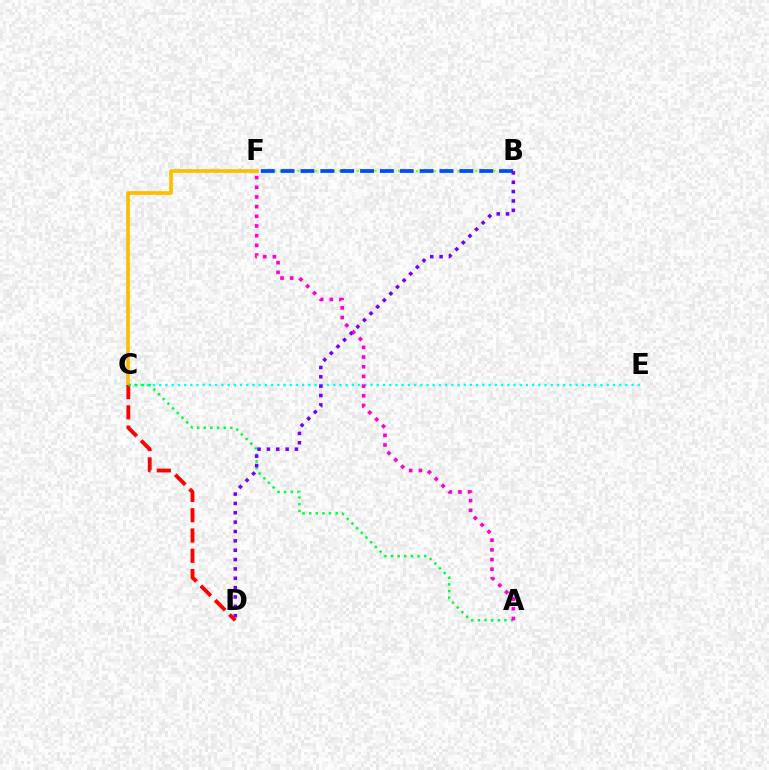{('B', 'F'): [{'color': '#84ff00', 'line_style': 'dotted', 'thickness': 1.61}, {'color': '#004bff', 'line_style': 'dashed', 'thickness': 2.7}], ('C', 'E'): [{'color': '#00fff6', 'line_style': 'dotted', 'thickness': 1.69}], ('C', 'F'): [{'color': '#ffbd00', 'line_style': 'solid', 'thickness': 2.66}], ('C', 'D'): [{'color': '#ff0000', 'line_style': 'dashed', 'thickness': 2.76}], ('A', 'C'): [{'color': '#00ff39', 'line_style': 'dotted', 'thickness': 1.8}], ('A', 'F'): [{'color': '#ff00cf', 'line_style': 'dotted', 'thickness': 2.63}], ('B', 'D'): [{'color': '#7200ff', 'line_style': 'dotted', 'thickness': 2.54}]}